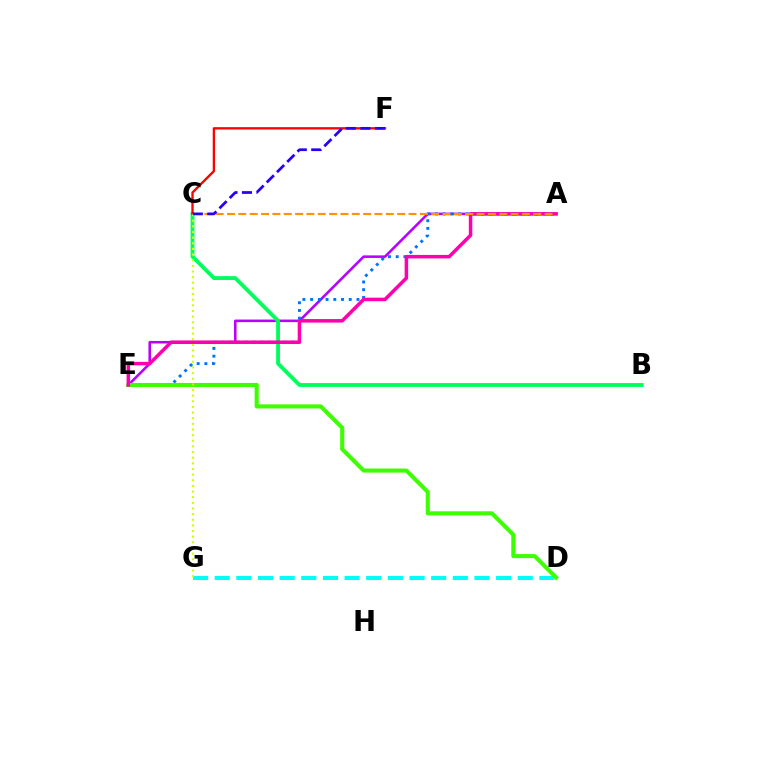{('A', 'E'): [{'color': '#b900ff', 'line_style': 'solid', 'thickness': 1.85}, {'color': '#0074ff', 'line_style': 'dotted', 'thickness': 2.1}, {'color': '#ff00ac', 'line_style': 'solid', 'thickness': 2.52}], ('B', 'C'): [{'color': '#00ff5c', 'line_style': 'solid', 'thickness': 2.77}], ('D', 'G'): [{'color': '#00fff6', 'line_style': 'dashed', 'thickness': 2.94}], ('D', 'E'): [{'color': '#3dff00', 'line_style': 'solid', 'thickness': 2.94}], ('C', 'F'): [{'color': '#ff0000', 'line_style': 'solid', 'thickness': 1.69}, {'color': '#2500ff', 'line_style': 'dashed', 'thickness': 1.97}], ('C', 'G'): [{'color': '#d1ff00', 'line_style': 'dotted', 'thickness': 1.53}], ('A', 'C'): [{'color': '#ff9400', 'line_style': 'dashed', 'thickness': 1.54}]}